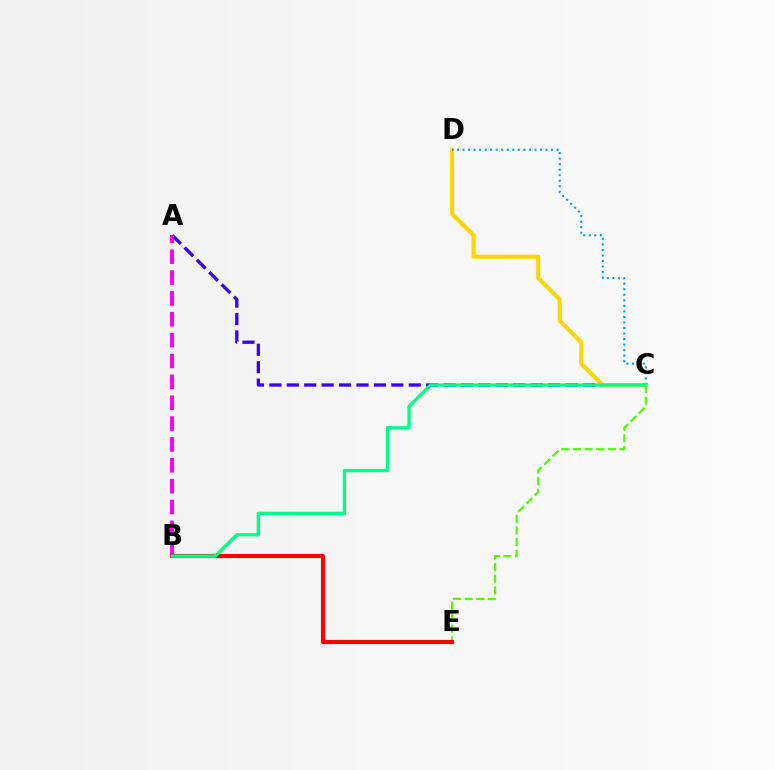{('A', 'C'): [{'color': '#3700ff', 'line_style': 'dashed', 'thickness': 2.37}], ('C', 'D'): [{'color': '#ffd500', 'line_style': 'solid', 'thickness': 2.92}, {'color': '#009eff', 'line_style': 'dotted', 'thickness': 1.5}], ('C', 'E'): [{'color': '#4fff00', 'line_style': 'dashed', 'thickness': 1.58}], ('A', 'B'): [{'color': '#ff00ed', 'line_style': 'dashed', 'thickness': 2.83}], ('B', 'E'): [{'color': '#ff0000', 'line_style': 'solid', 'thickness': 2.99}], ('B', 'C'): [{'color': '#00ff86', 'line_style': 'solid', 'thickness': 2.37}]}